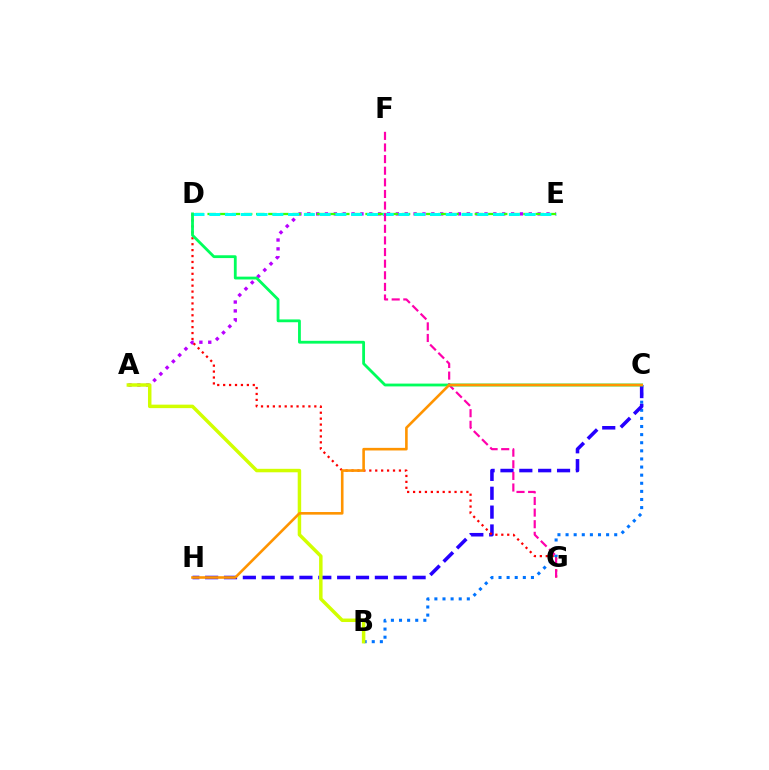{('B', 'C'): [{'color': '#0074ff', 'line_style': 'dotted', 'thickness': 2.2}], ('C', 'H'): [{'color': '#2500ff', 'line_style': 'dashed', 'thickness': 2.56}, {'color': '#ff9400', 'line_style': 'solid', 'thickness': 1.88}], ('A', 'E'): [{'color': '#b900ff', 'line_style': 'dotted', 'thickness': 2.41}], ('D', 'E'): [{'color': '#3dff00', 'line_style': 'dashed', 'thickness': 1.65}, {'color': '#00fff6', 'line_style': 'dashed', 'thickness': 2.14}], ('D', 'G'): [{'color': '#ff0000', 'line_style': 'dotted', 'thickness': 1.61}], ('A', 'B'): [{'color': '#d1ff00', 'line_style': 'solid', 'thickness': 2.51}], ('F', 'G'): [{'color': '#ff00ac', 'line_style': 'dashed', 'thickness': 1.58}], ('C', 'D'): [{'color': '#00ff5c', 'line_style': 'solid', 'thickness': 2.02}]}